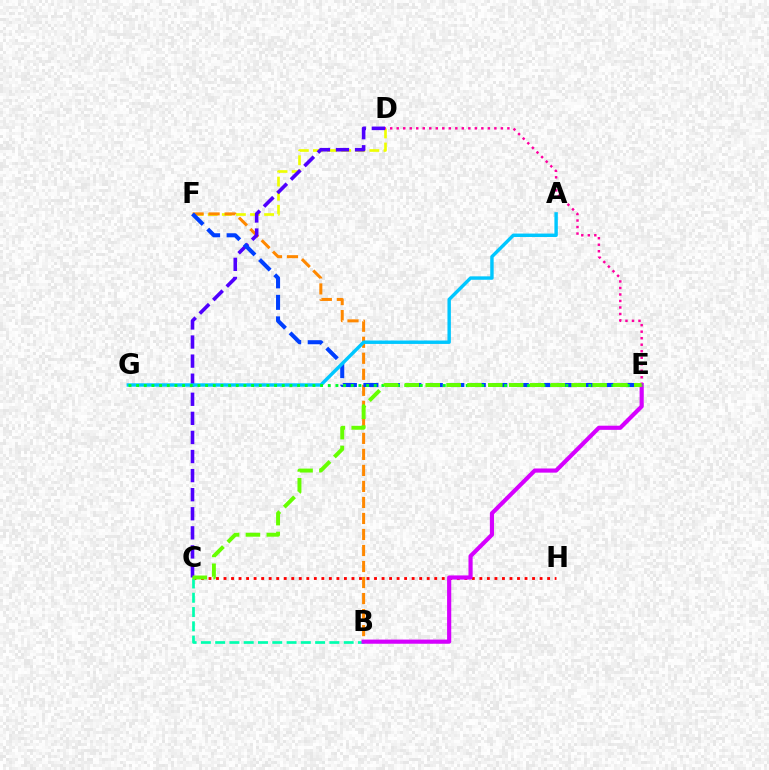{('D', 'F'): [{'color': '#eeff00', 'line_style': 'dashed', 'thickness': 1.92}], ('B', 'F'): [{'color': '#ff8800', 'line_style': 'dashed', 'thickness': 2.18}], ('C', 'H'): [{'color': '#ff0000', 'line_style': 'dotted', 'thickness': 2.04}], ('B', 'C'): [{'color': '#00ffaf', 'line_style': 'dashed', 'thickness': 1.94}], ('C', 'D'): [{'color': '#4f00ff', 'line_style': 'dashed', 'thickness': 2.59}], ('E', 'F'): [{'color': '#003fff', 'line_style': 'dashed', 'thickness': 2.92}], ('D', 'E'): [{'color': '#ff00a0', 'line_style': 'dotted', 'thickness': 1.77}], ('B', 'E'): [{'color': '#d600ff', 'line_style': 'solid', 'thickness': 2.99}], ('A', 'G'): [{'color': '#00c7ff', 'line_style': 'solid', 'thickness': 2.46}], ('E', 'G'): [{'color': '#00ff27', 'line_style': 'dotted', 'thickness': 2.08}], ('C', 'E'): [{'color': '#66ff00', 'line_style': 'dashed', 'thickness': 2.83}]}